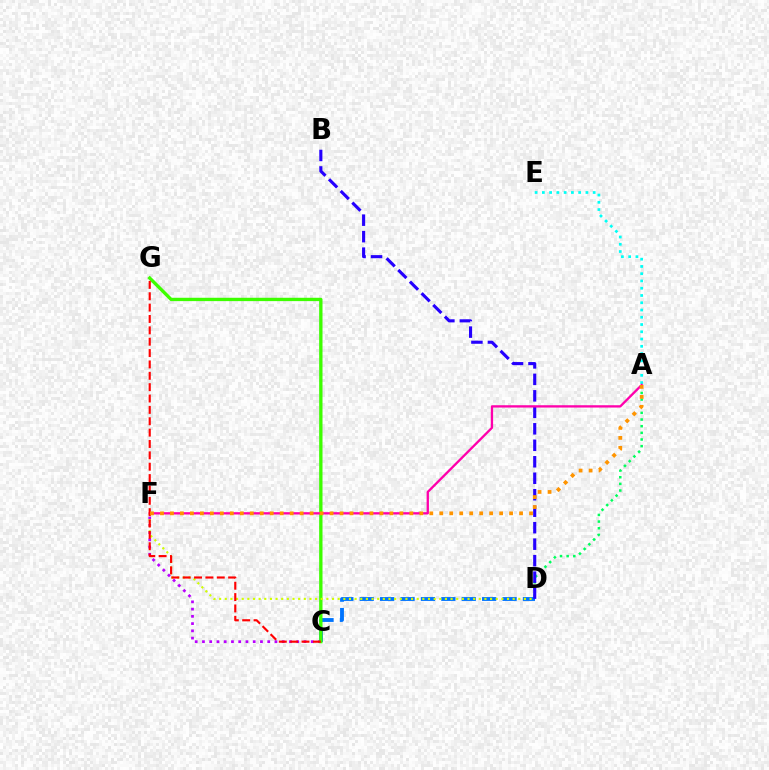{('C', 'F'): [{'color': '#b900ff', 'line_style': 'dotted', 'thickness': 1.97}], ('C', 'D'): [{'color': '#0074ff', 'line_style': 'dashed', 'thickness': 2.77}], ('A', 'D'): [{'color': '#00ff5c', 'line_style': 'dotted', 'thickness': 1.81}], ('C', 'G'): [{'color': '#3dff00', 'line_style': 'solid', 'thickness': 2.41}, {'color': '#ff0000', 'line_style': 'dashed', 'thickness': 1.54}], ('D', 'F'): [{'color': '#d1ff00', 'line_style': 'dotted', 'thickness': 1.53}], ('B', 'D'): [{'color': '#2500ff', 'line_style': 'dashed', 'thickness': 2.24}], ('A', 'E'): [{'color': '#00fff6', 'line_style': 'dotted', 'thickness': 1.97}], ('A', 'F'): [{'color': '#ff00ac', 'line_style': 'solid', 'thickness': 1.67}, {'color': '#ff9400', 'line_style': 'dotted', 'thickness': 2.71}]}